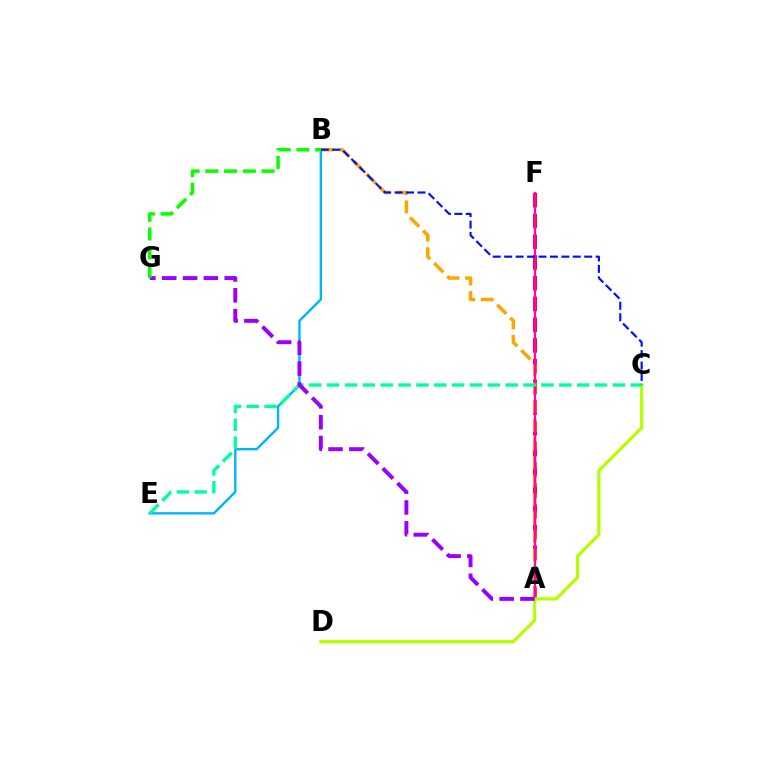{('A', 'F'): [{'color': '#ff0000', 'line_style': 'dashed', 'thickness': 2.82}, {'color': '#ff00bd', 'line_style': 'solid', 'thickness': 1.6}], ('A', 'B'): [{'color': '#ffa500', 'line_style': 'dashed', 'thickness': 2.52}], ('C', 'D'): [{'color': '#b3ff00', 'line_style': 'solid', 'thickness': 2.3}], ('B', 'E'): [{'color': '#00b5ff', 'line_style': 'solid', 'thickness': 1.72}], ('B', 'C'): [{'color': '#0010ff', 'line_style': 'dashed', 'thickness': 1.55}], ('C', 'E'): [{'color': '#00ff9d', 'line_style': 'dashed', 'thickness': 2.43}], ('A', 'G'): [{'color': '#9b00ff', 'line_style': 'dashed', 'thickness': 2.83}], ('B', 'G'): [{'color': '#08ff00', 'line_style': 'dashed', 'thickness': 2.55}]}